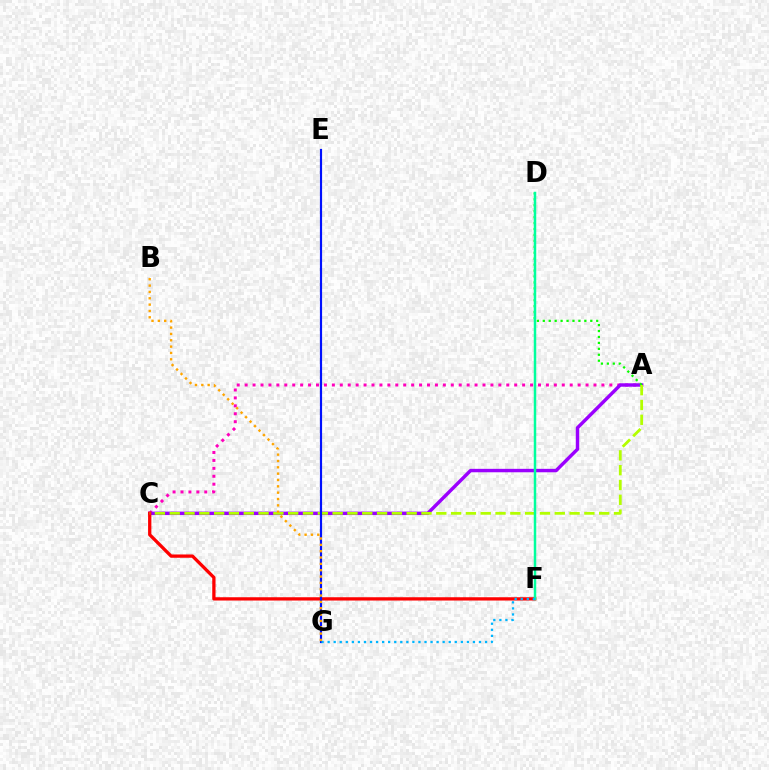{('A', 'C'): [{'color': '#ff00bd', 'line_style': 'dotted', 'thickness': 2.15}, {'color': '#9b00ff', 'line_style': 'solid', 'thickness': 2.47}, {'color': '#b3ff00', 'line_style': 'dashed', 'thickness': 2.01}], ('A', 'D'): [{'color': '#08ff00', 'line_style': 'dotted', 'thickness': 1.61}], ('C', 'F'): [{'color': '#ff0000', 'line_style': 'solid', 'thickness': 2.36}], ('E', 'G'): [{'color': '#0010ff', 'line_style': 'solid', 'thickness': 1.57}], ('D', 'F'): [{'color': '#00ff9d', 'line_style': 'solid', 'thickness': 1.79}], ('F', 'G'): [{'color': '#00b5ff', 'line_style': 'dotted', 'thickness': 1.64}], ('B', 'G'): [{'color': '#ffa500', 'line_style': 'dotted', 'thickness': 1.72}]}